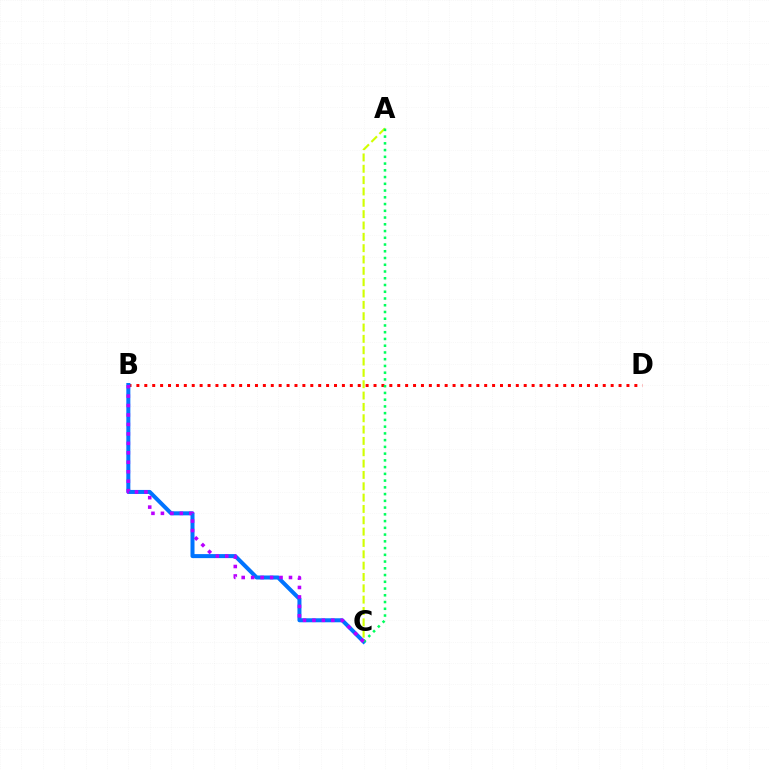{('B', 'D'): [{'color': '#ff0000', 'line_style': 'dotted', 'thickness': 2.15}], ('B', 'C'): [{'color': '#0074ff', 'line_style': 'solid', 'thickness': 2.89}, {'color': '#b900ff', 'line_style': 'dotted', 'thickness': 2.57}], ('A', 'C'): [{'color': '#d1ff00', 'line_style': 'dashed', 'thickness': 1.54}, {'color': '#00ff5c', 'line_style': 'dotted', 'thickness': 1.83}]}